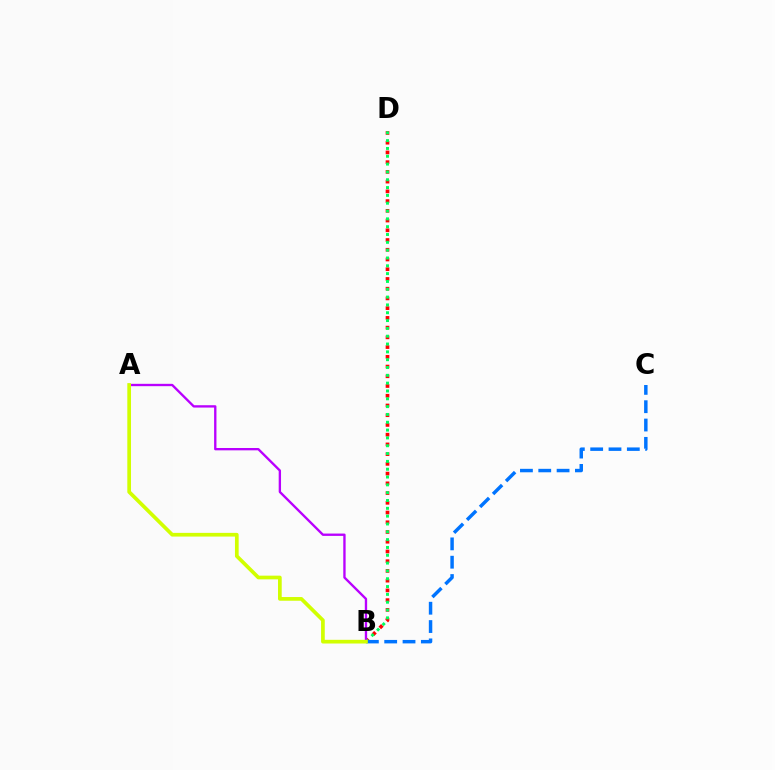{('B', 'D'): [{'color': '#ff0000', 'line_style': 'dotted', 'thickness': 2.64}, {'color': '#00ff5c', 'line_style': 'dotted', 'thickness': 2.13}], ('A', 'B'): [{'color': '#b900ff', 'line_style': 'solid', 'thickness': 1.69}, {'color': '#d1ff00', 'line_style': 'solid', 'thickness': 2.66}], ('B', 'C'): [{'color': '#0074ff', 'line_style': 'dashed', 'thickness': 2.49}]}